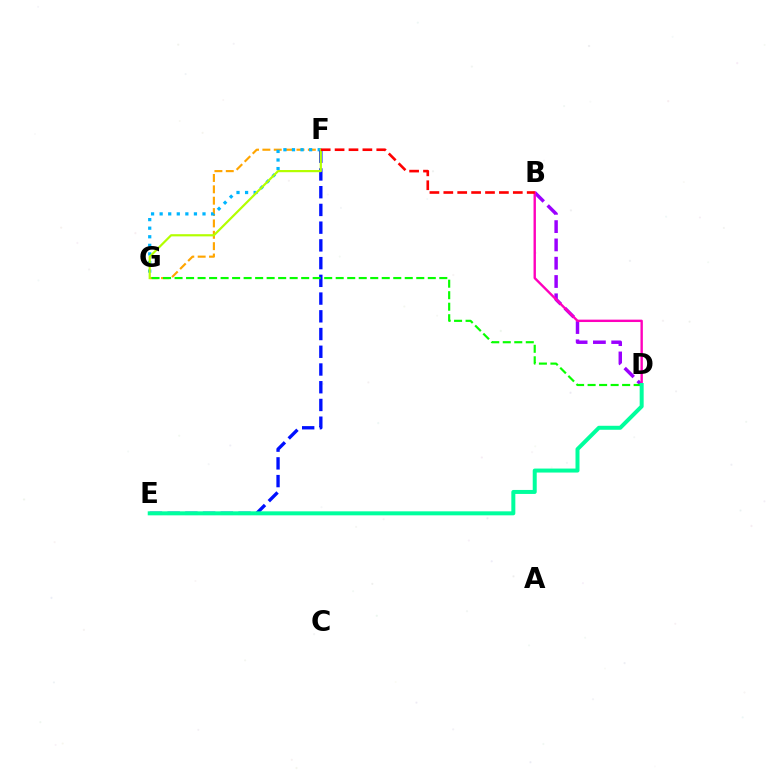{('F', 'G'): [{'color': '#ffa500', 'line_style': 'dashed', 'thickness': 1.54}, {'color': '#00b5ff', 'line_style': 'dotted', 'thickness': 2.33}, {'color': '#b3ff00', 'line_style': 'solid', 'thickness': 1.58}], ('B', 'D'): [{'color': '#9b00ff', 'line_style': 'dashed', 'thickness': 2.49}, {'color': '#ff00bd', 'line_style': 'solid', 'thickness': 1.72}], ('E', 'F'): [{'color': '#0010ff', 'line_style': 'dashed', 'thickness': 2.41}], ('D', 'G'): [{'color': '#08ff00', 'line_style': 'dashed', 'thickness': 1.56}], ('D', 'E'): [{'color': '#00ff9d', 'line_style': 'solid', 'thickness': 2.88}], ('B', 'F'): [{'color': '#ff0000', 'line_style': 'dashed', 'thickness': 1.89}]}